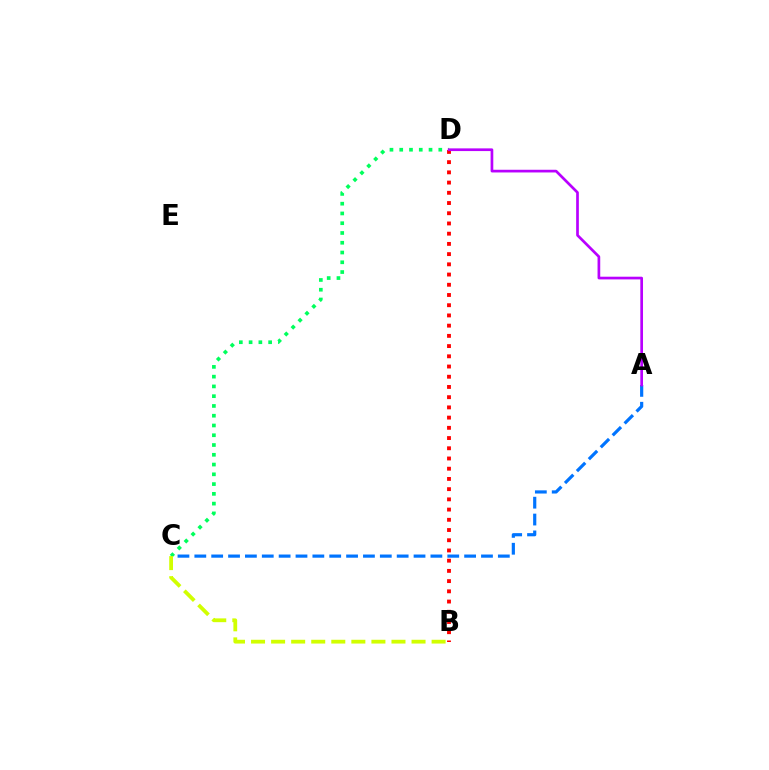{('A', 'C'): [{'color': '#0074ff', 'line_style': 'dashed', 'thickness': 2.29}], ('C', 'D'): [{'color': '#00ff5c', 'line_style': 'dotted', 'thickness': 2.65}], ('B', 'D'): [{'color': '#ff0000', 'line_style': 'dotted', 'thickness': 2.78}], ('A', 'D'): [{'color': '#b900ff', 'line_style': 'solid', 'thickness': 1.94}], ('B', 'C'): [{'color': '#d1ff00', 'line_style': 'dashed', 'thickness': 2.73}]}